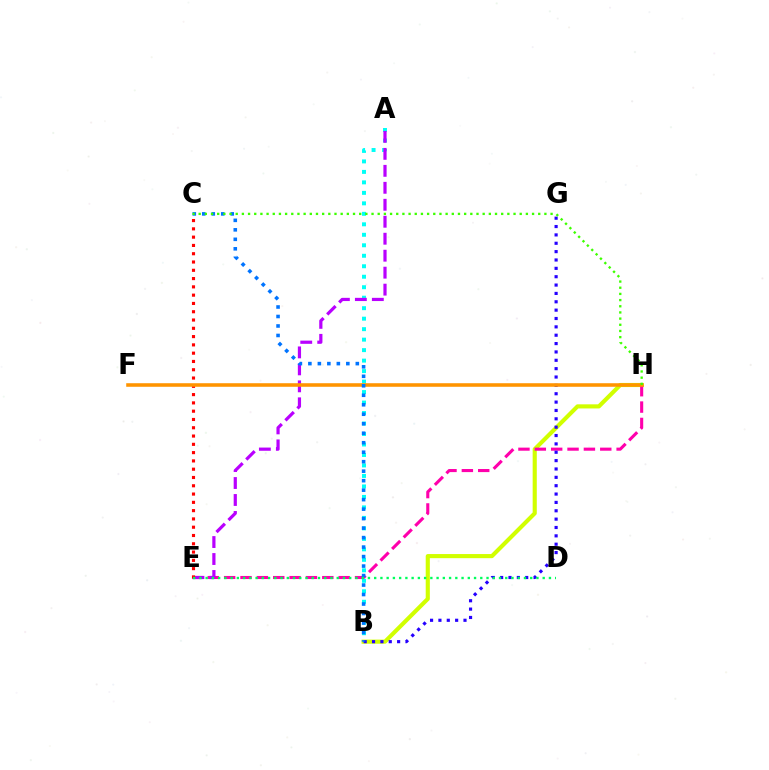{('B', 'H'): [{'color': '#d1ff00', 'line_style': 'solid', 'thickness': 2.97}], ('E', 'H'): [{'color': '#ff00ac', 'line_style': 'dashed', 'thickness': 2.22}], ('A', 'B'): [{'color': '#00fff6', 'line_style': 'dotted', 'thickness': 2.85}], ('A', 'E'): [{'color': '#b900ff', 'line_style': 'dashed', 'thickness': 2.31}], ('B', 'G'): [{'color': '#2500ff', 'line_style': 'dotted', 'thickness': 2.27}], ('C', 'E'): [{'color': '#ff0000', 'line_style': 'dotted', 'thickness': 2.25}], ('F', 'H'): [{'color': '#ff9400', 'line_style': 'solid', 'thickness': 2.56}], ('B', 'C'): [{'color': '#0074ff', 'line_style': 'dotted', 'thickness': 2.58}], ('C', 'H'): [{'color': '#3dff00', 'line_style': 'dotted', 'thickness': 1.68}], ('D', 'E'): [{'color': '#00ff5c', 'line_style': 'dotted', 'thickness': 1.7}]}